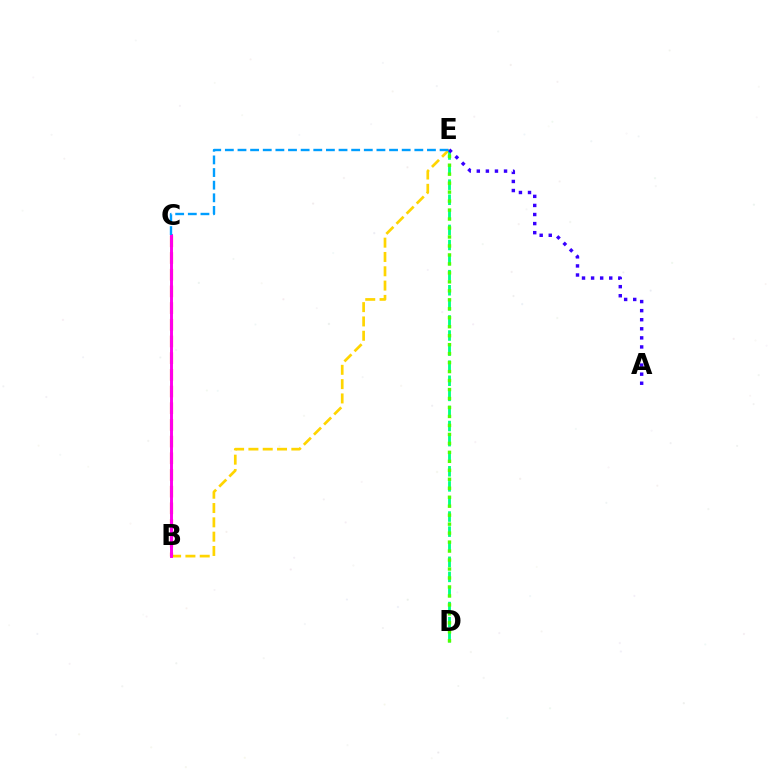{('B', 'E'): [{'color': '#ffd500', 'line_style': 'dashed', 'thickness': 1.94}], ('D', 'E'): [{'color': '#00ff86', 'line_style': 'dashed', 'thickness': 2.05}, {'color': '#4fff00', 'line_style': 'dotted', 'thickness': 2.44}], ('B', 'C'): [{'color': '#ff0000', 'line_style': 'dashed', 'thickness': 2.27}, {'color': '#ff00ed', 'line_style': 'solid', 'thickness': 2.12}], ('A', 'E'): [{'color': '#3700ff', 'line_style': 'dotted', 'thickness': 2.47}], ('C', 'E'): [{'color': '#009eff', 'line_style': 'dashed', 'thickness': 1.72}]}